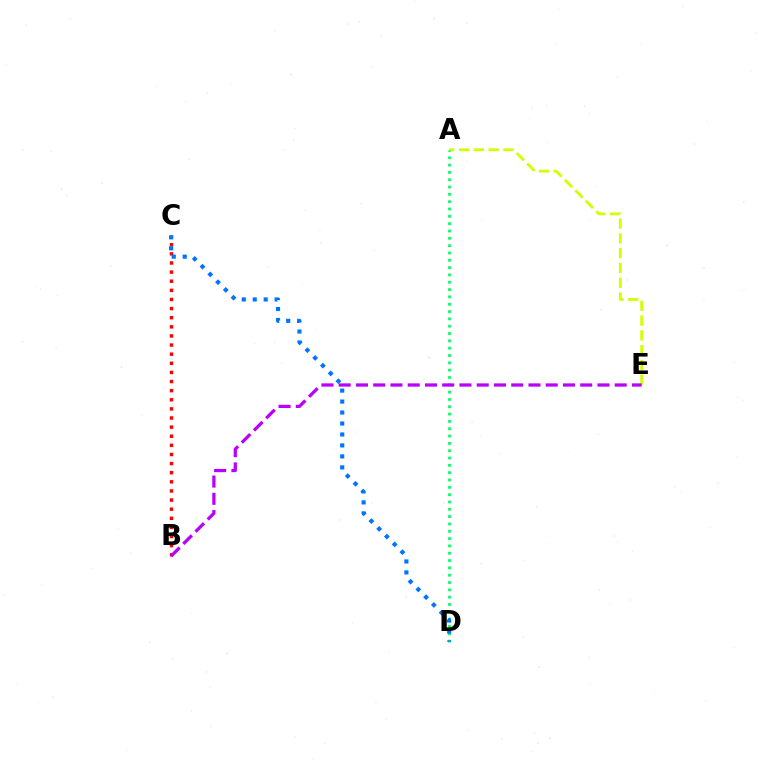{('A', 'E'): [{'color': '#d1ff00', 'line_style': 'dashed', 'thickness': 2.01}], ('B', 'C'): [{'color': '#ff0000', 'line_style': 'dotted', 'thickness': 2.48}], ('A', 'D'): [{'color': '#00ff5c', 'line_style': 'dotted', 'thickness': 1.99}], ('B', 'E'): [{'color': '#b900ff', 'line_style': 'dashed', 'thickness': 2.34}], ('C', 'D'): [{'color': '#0074ff', 'line_style': 'dotted', 'thickness': 2.98}]}